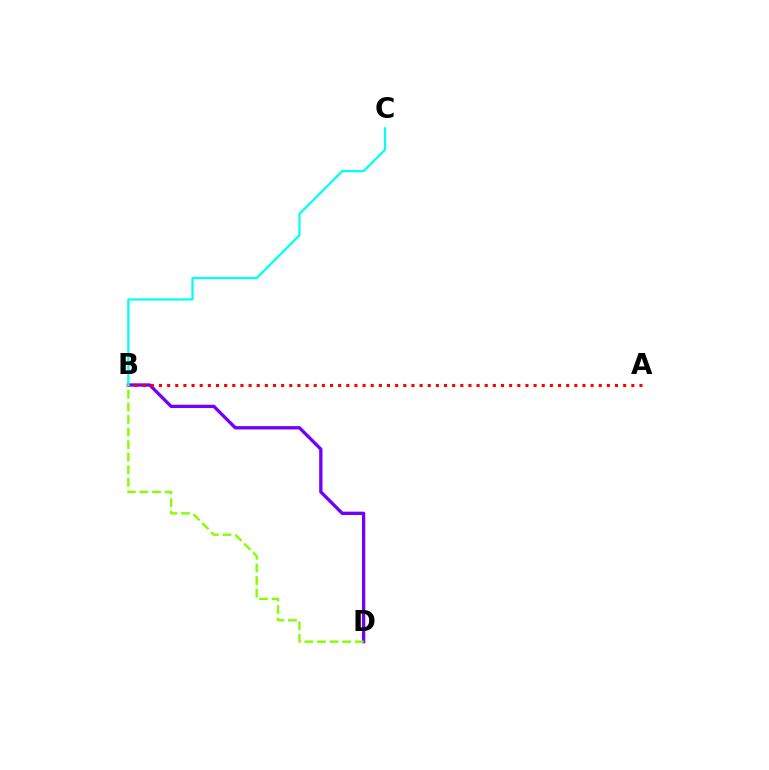{('B', 'D'): [{'color': '#7200ff', 'line_style': 'solid', 'thickness': 2.39}, {'color': '#84ff00', 'line_style': 'dashed', 'thickness': 1.71}], ('A', 'B'): [{'color': '#ff0000', 'line_style': 'dotted', 'thickness': 2.21}], ('B', 'C'): [{'color': '#00fff6', 'line_style': 'solid', 'thickness': 1.6}]}